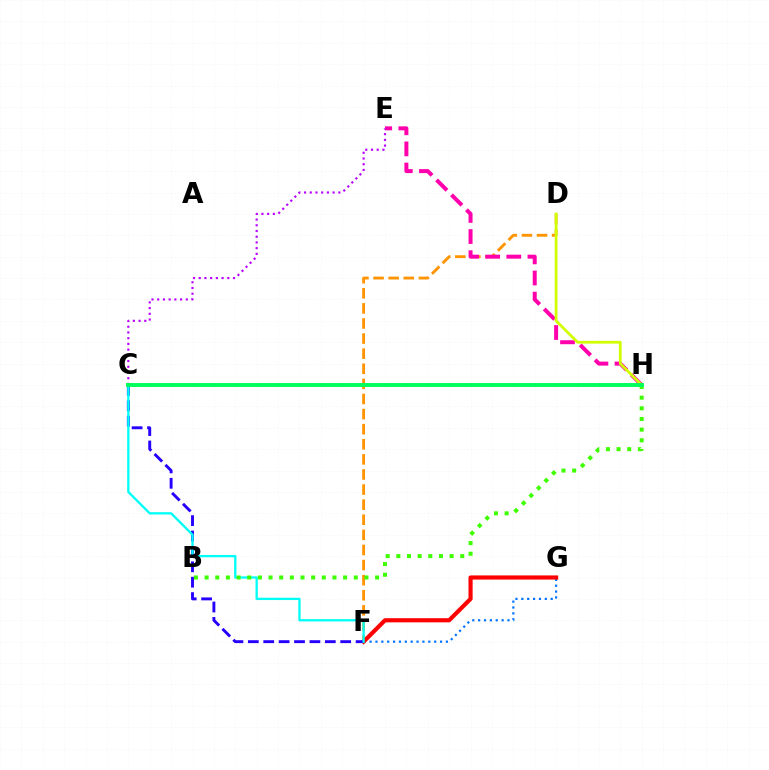{('D', 'F'): [{'color': '#ff9400', 'line_style': 'dashed', 'thickness': 2.05}], ('F', 'G'): [{'color': '#0074ff', 'line_style': 'dotted', 'thickness': 1.6}, {'color': '#ff0000', 'line_style': 'solid', 'thickness': 2.99}], ('E', 'H'): [{'color': '#ff00ac', 'line_style': 'dashed', 'thickness': 2.87}], ('C', 'F'): [{'color': '#2500ff', 'line_style': 'dashed', 'thickness': 2.09}, {'color': '#00fff6', 'line_style': 'solid', 'thickness': 1.67}], ('D', 'H'): [{'color': '#d1ff00', 'line_style': 'solid', 'thickness': 1.99}], ('B', 'H'): [{'color': '#3dff00', 'line_style': 'dotted', 'thickness': 2.9}], ('C', 'E'): [{'color': '#b900ff', 'line_style': 'dotted', 'thickness': 1.55}], ('C', 'H'): [{'color': '#00ff5c', 'line_style': 'solid', 'thickness': 2.82}]}